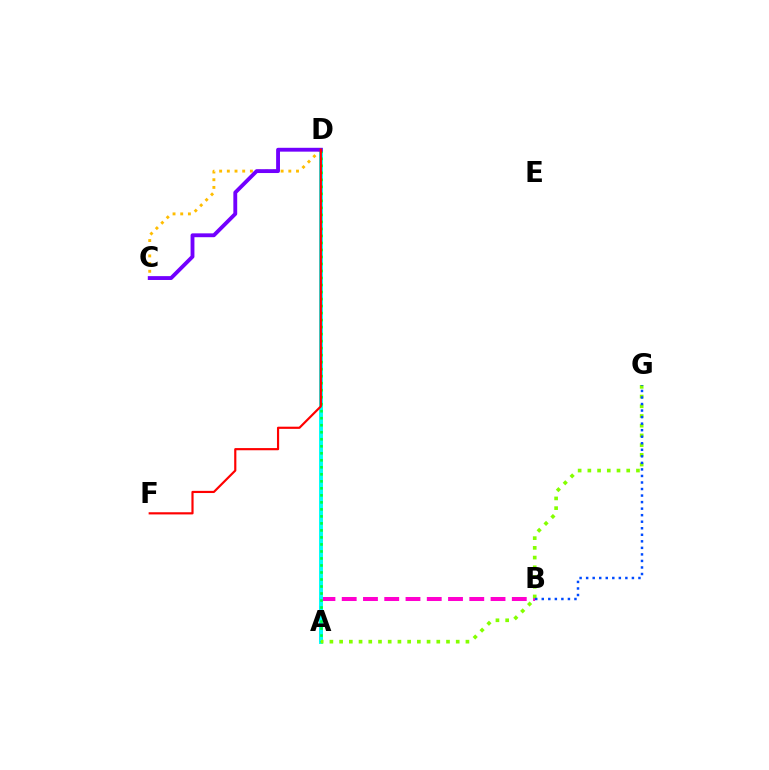{('A', 'B'): [{'color': '#ff00cf', 'line_style': 'dashed', 'thickness': 2.89}], ('C', 'D'): [{'color': '#ffbd00', 'line_style': 'dotted', 'thickness': 2.09}, {'color': '#7200ff', 'line_style': 'solid', 'thickness': 2.77}], ('A', 'D'): [{'color': '#00fff6', 'line_style': 'solid', 'thickness': 2.83}, {'color': '#00ff39', 'line_style': 'dotted', 'thickness': 1.9}], ('A', 'G'): [{'color': '#84ff00', 'line_style': 'dotted', 'thickness': 2.64}], ('B', 'G'): [{'color': '#004bff', 'line_style': 'dotted', 'thickness': 1.78}], ('D', 'F'): [{'color': '#ff0000', 'line_style': 'solid', 'thickness': 1.56}]}